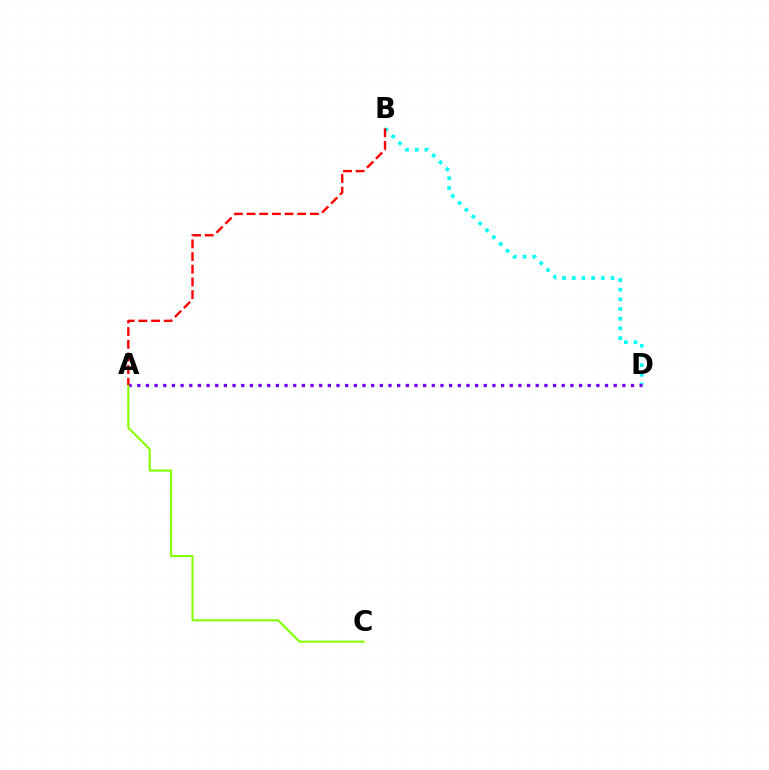{('B', 'D'): [{'color': '#00fff6', 'line_style': 'dotted', 'thickness': 2.63}], ('A', 'D'): [{'color': '#7200ff', 'line_style': 'dotted', 'thickness': 2.35}], ('A', 'C'): [{'color': '#84ff00', 'line_style': 'solid', 'thickness': 1.5}], ('A', 'B'): [{'color': '#ff0000', 'line_style': 'dashed', 'thickness': 1.72}]}